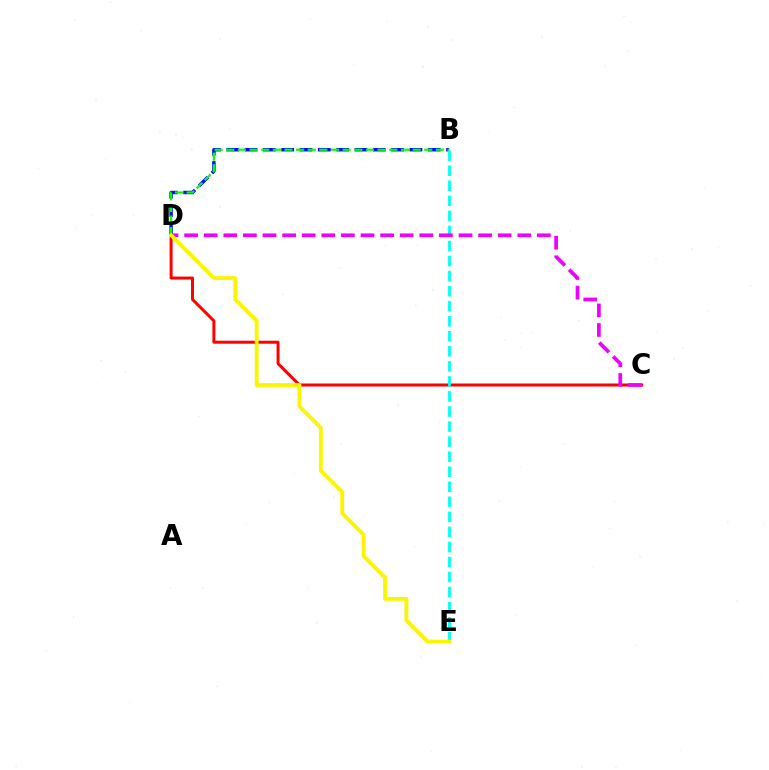{('C', 'D'): [{'color': '#ff0000', 'line_style': 'solid', 'thickness': 2.16}, {'color': '#ee00ff', 'line_style': 'dashed', 'thickness': 2.66}], ('B', 'D'): [{'color': '#0010ff', 'line_style': 'dashed', 'thickness': 2.49}, {'color': '#08ff00', 'line_style': 'dashed', 'thickness': 1.58}], ('B', 'E'): [{'color': '#00fff6', 'line_style': 'dashed', 'thickness': 2.04}], ('D', 'E'): [{'color': '#fcf500', 'line_style': 'solid', 'thickness': 2.76}]}